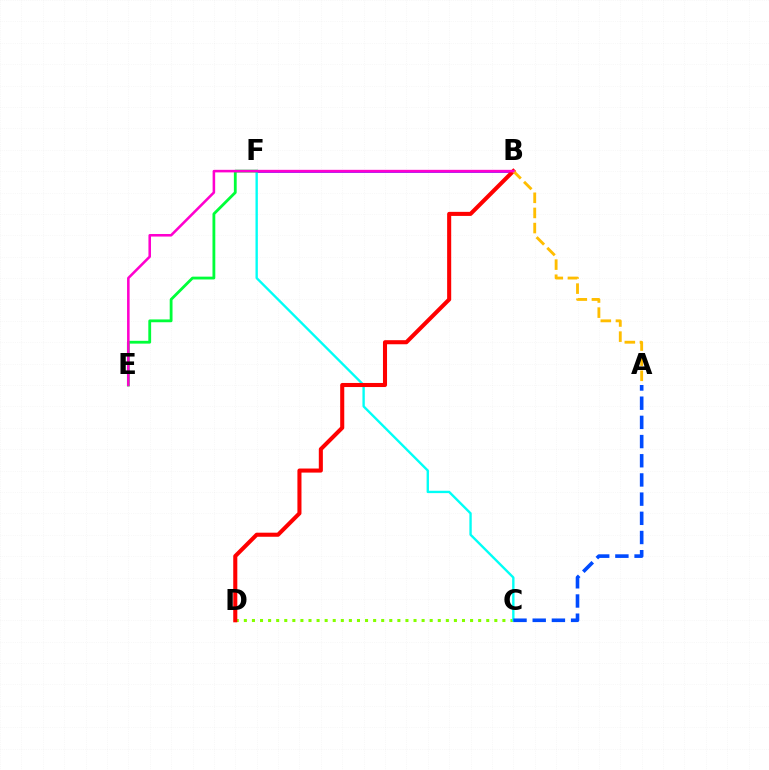{('B', 'F'): [{'color': '#7200ff', 'line_style': 'solid', 'thickness': 1.85}], ('C', 'D'): [{'color': '#84ff00', 'line_style': 'dotted', 'thickness': 2.2}], ('C', 'F'): [{'color': '#00fff6', 'line_style': 'solid', 'thickness': 1.7}], ('B', 'D'): [{'color': '#ff0000', 'line_style': 'solid', 'thickness': 2.93}], ('A', 'C'): [{'color': '#004bff', 'line_style': 'dashed', 'thickness': 2.61}], ('A', 'B'): [{'color': '#ffbd00', 'line_style': 'dashed', 'thickness': 2.06}], ('E', 'F'): [{'color': '#00ff39', 'line_style': 'solid', 'thickness': 2.03}], ('B', 'E'): [{'color': '#ff00cf', 'line_style': 'solid', 'thickness': 1.84}]}